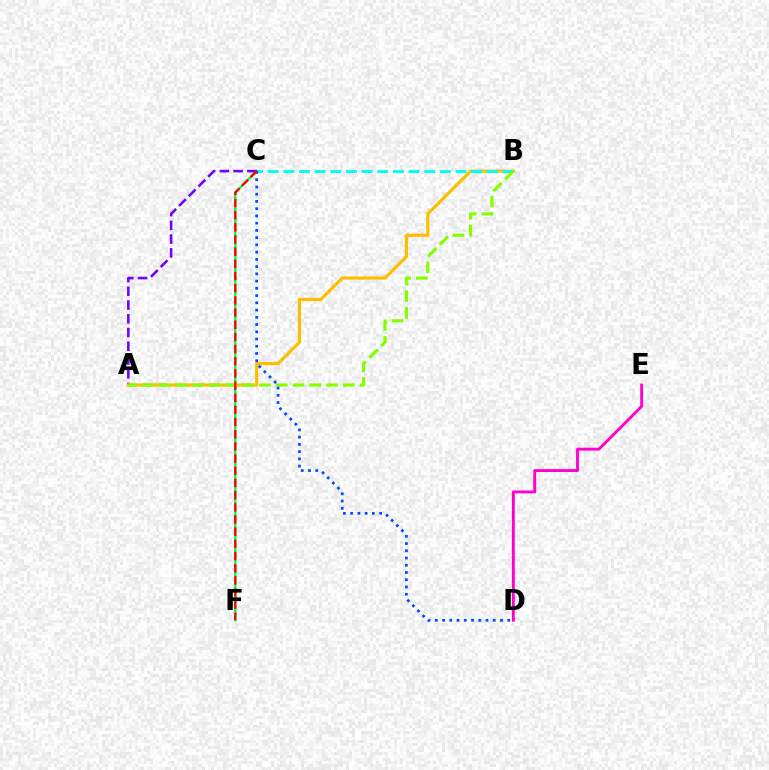{('C', 'F'): [{'color': '#00ff39', 'line_style': 'solid', 'thickness': 1.71}, {'color': '#ff0000', 'line_style': 'dashed', 'thickness': 1.65}], ('A', 'C'): [{'color': '#7200ff', 'line_style': 'dashed', 'thickness': 1.87}], ('A', 'B'): [{'color': '#ffbd00', 'line_style': 'solid', 'thickness': 2.27}, {'color': '#84ff00', 'line_style': 'dashed', 'thickness': 2.28}], ('D', 'E'): [{'color': '#ff00cf', 'line_style': 'solid', 'thickness': 2.07}], ('B', 'C'): [{'color': '#00fff6', 'line_style': 'dashed', 'thickness': 2.13}], ('C', 'D'): [{'color': '#004bff', 'line_style': 'dotted', 'thickness': 1.97}]}